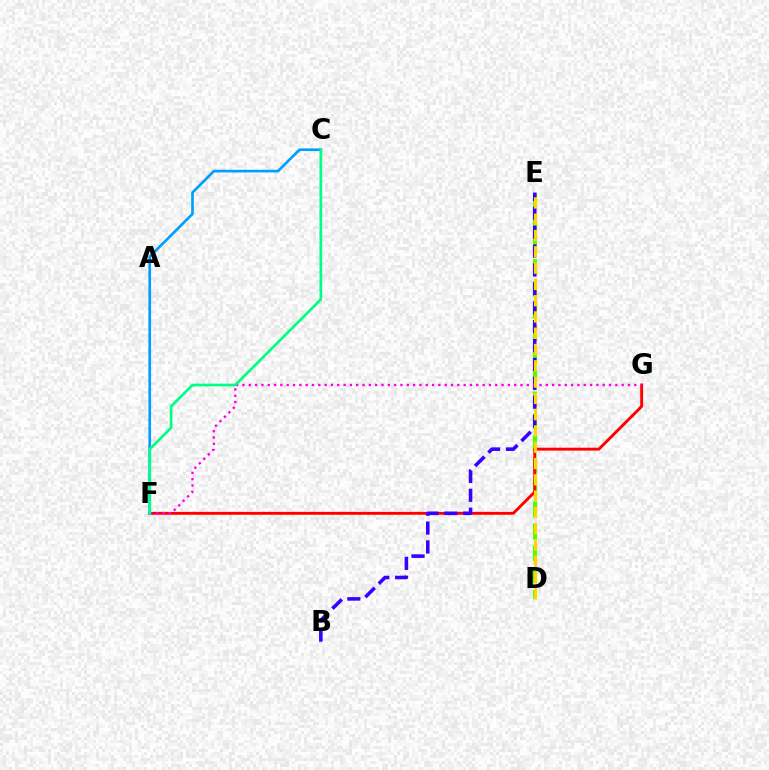{('D', 'E'): [{'color': '#4fff00', 'line_style': 'dashed', 'thickness': 3.0}, {'color': '#ffd500', 'line_style': 'dashed', 'thickness': 2.21}], ('F', 'G'): [{'color': '#ff0000', 'line_style': 'solid', 'thickness': 2.08}, {'color': '#ff00ed', 'line_style': 'dotted', 'thickness': 1.72}], ('B', 'E'): [{'color': '#3700ff', 'line_style': 'dashed', 'thickness': 2.57}], ('C', 'F'): [{'color': '#009eff', 'line_style': 'solid', 'thickness': 1.92}, {'color': '#00ff86', 'line_style': 'solid', 'thickness': 1.94}]}